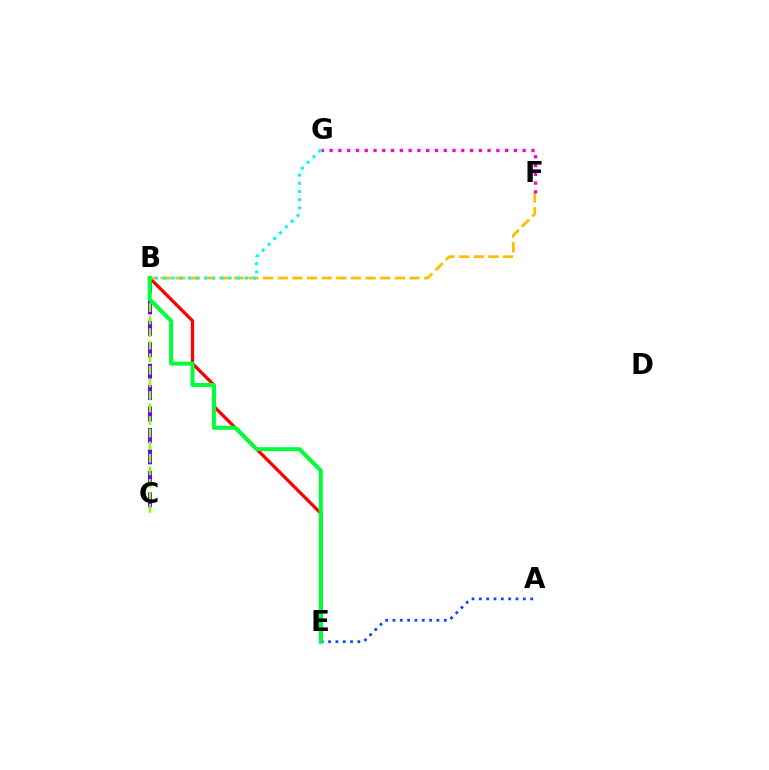{('B', 'C'): [{'color': '#7200ff', 'line_style': 'dashed', 'thickness': 2.91}, {'color': '#84ff00', 'line_style': 'dashed', 'thickness': 1.71}], ('B', 'E'): [{'color': '#ff0000', 'line_style': 'solid', 'thickness': 2.36}, {'color': '#00ff39', 'line_style': 'solid', 'thickness': 2.88}], ('B', 'F'): [{'color': '#ffbd00', 'line_style': 'dashed', 'thickness': 1.99}], ('F', 'G'): [{'color': '#ff00cf', 'line_style': 'dotted', 'thickness': 2.38}], ('A', 'E'): [{'color': '#004bff', 'line_style': 'dotted', 'thickness': 1.99}], ('B', 'G'): [{'color': '#00fff6', 'line_style': 'dotted', 'thickness': 2.22}]}